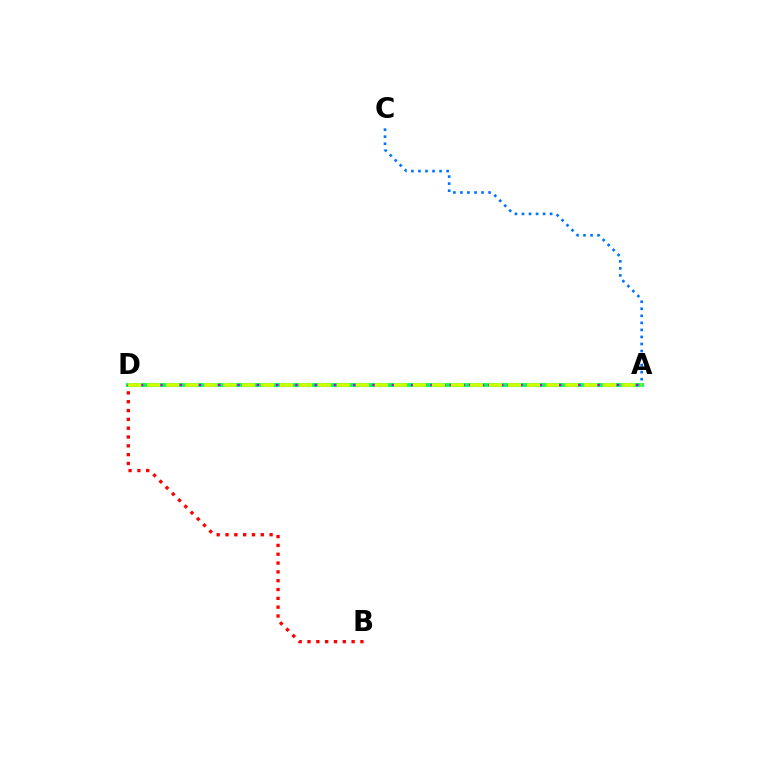{('A', 'C'): [{'color': '#0074ff', 'line_style': 'dotted', 'thickness': 1.91}], ('A', 'D'): [{'color': '#00ff5c', 'line_style': 'solid', 'thickness': 2.78}, {'color': '#b900ff', 'line_style': 'dotted', 'thickness': 1.75}, {'color': '#d1ff00', 'line_style': 'dashed', 'thickness': 2.58}], ('B', 'D'): [{'color': '#ff0000', 'line_style': 'dotted', 'thickness': 2.4}]}